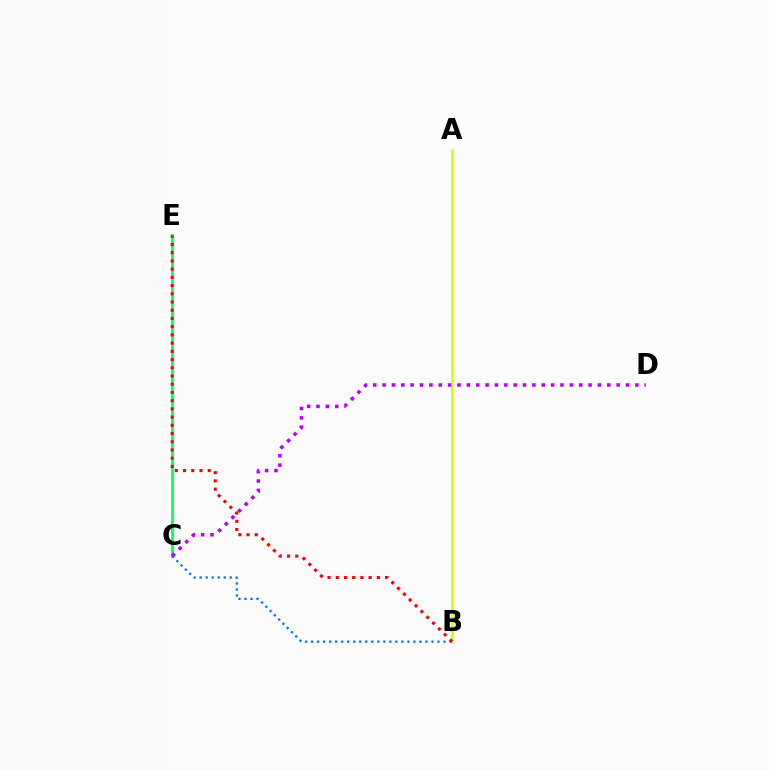{('C', 'E'): [{'color': '#00ff5c', 'line_style': 'solid', 'thickness': 1.97}], ('A', 'B'): [{'color': '#d1ff00', 'line_style': 'solid', 'thickness': 1.9}], ('B', 'C'): [{'color': '#0074ff', 'line_style': 'dotted', 'thickness': 1.64}], ('C', 'D'): [{'color': '#b900ff', 'line_style': 'dotted', 'thickness': 2.54}], ('B', 'E'): [{'color': '#ff0000', 'line_style': 'dotted', 'thickness': 2.23}]}